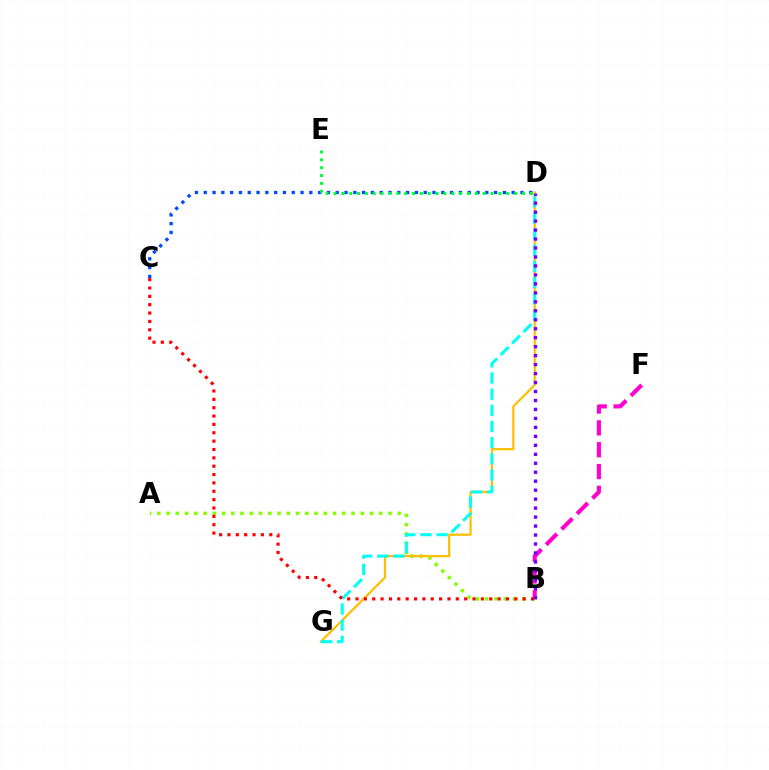{('B', 'F'): [{'color': '#ff00cf', 'line_style': 'dashed', 'thickness': 2.97}], ('C', 'D'): [{'color': '#004bff', 'line_style': 'dotted', 'thickness': 2.39}], ('A', 'B'): [{'color': '#84ff00', 'line_style': 'dotted', 'thickness': 2.51}], ('D', 'G'): [{'color': '#ffbd00', 'line_style': 'solid', 'thickness': 1.59}, {'color': '#00fff6', 'line_style': 'dashed', 'thickness': 2.2}], ('B', 'C'): [{'color': '#ff0000', 'line_style': 'dotted', 'thickness': 2.27}], ('D', 'E'): [{'color': '#00ff39', 'line_style': 'dotted', 'thickness': 2.13}], ('B', 'D'): [{'color': '#7200ff', 'line_style': 'dotted', 'thickness': 2.44}]}